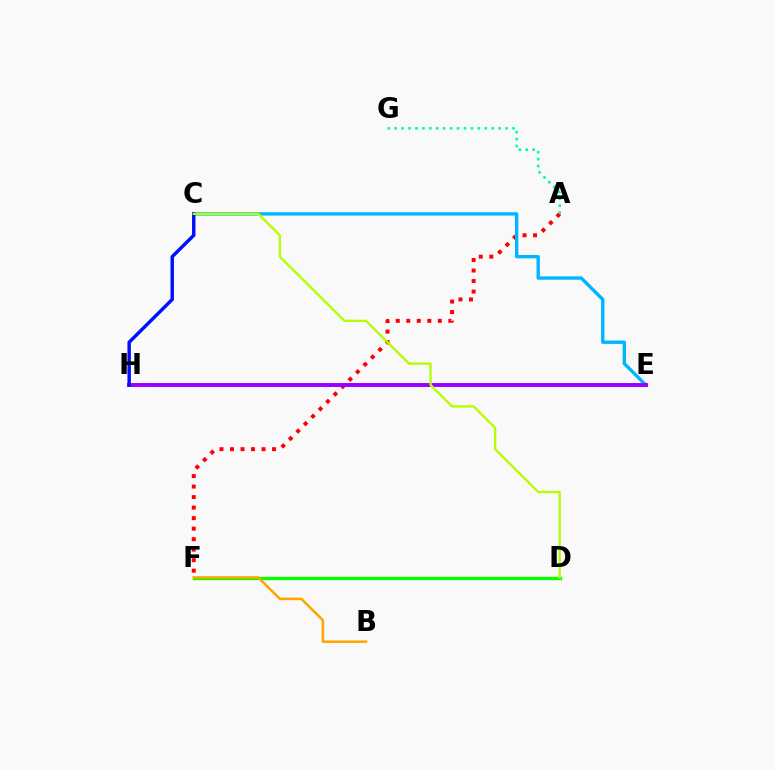{('D', 'F'): [{'color': '#ff00bd', 'line_style': 'dotted', 'thickness': 2.07}, {'color': '#08ff00', 'line_style': 'solid', 'thickness': 2.41}], ('A', 'F'): [{'color': '#ff0000', 'line_style': 'dotted', 'thickness': 2.86}], ('A', 'G'): [{'color': '#00ff9d', 'line_style': 'dotted', 'thickness': 1.88}], ('B', 'F'): [{'color': '#ffa500', 'line_style': 'solid', 'thickness': 1.83}], ('C', 'E'): [{'color': '#00b5ff', 'line_style': 'solid', 'thickness': 2.42}], ('E', 'H'): [{'color': '#9b00ff', 'line_style': 'solid', 'thickness': 2.83}], ('C', 'H'): [{'color': '#0010ff', 'line_style': 'solid', 'thickness': 2.48}], ('C', 'D'): [{'color': '#b3ff00', 'line_style': 'solid', 'thickness': 1.66}]}